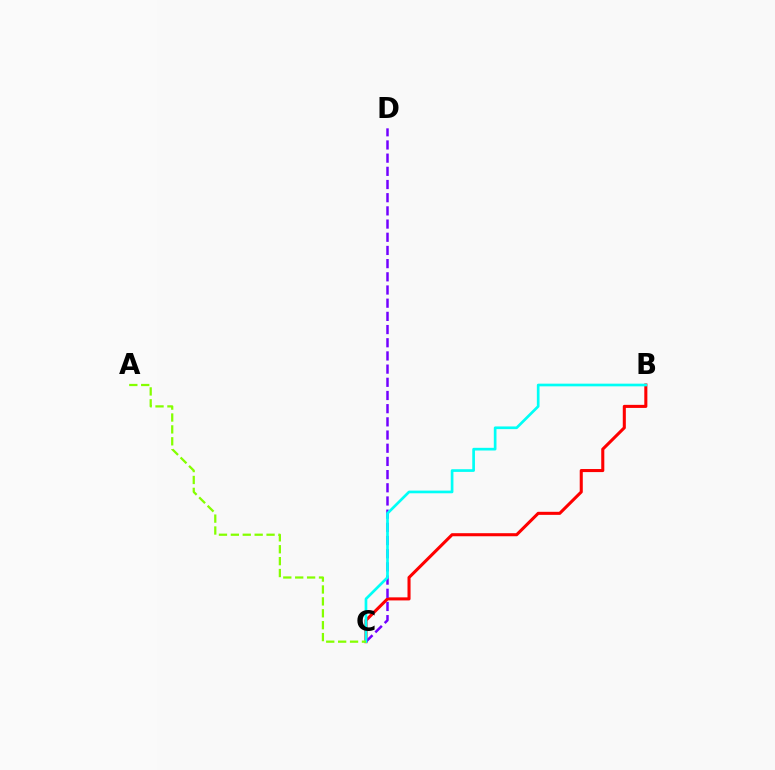{('B', 'C'): [{'color': '#ff0000', 'line_style': 'solid', 'thickness': 2.21}, {'color': '#00fff6', 'line_style': 'solid', 'thickness': 1.93}], ('C', 'D'): [{'color': '#7200ff', 'line_style': 'dashed', 'thickness': 1.79}], ('A', 'C'): [{'color': '#84ff00', 'line_style': 'dashed', 'thickness': 1.62}]}